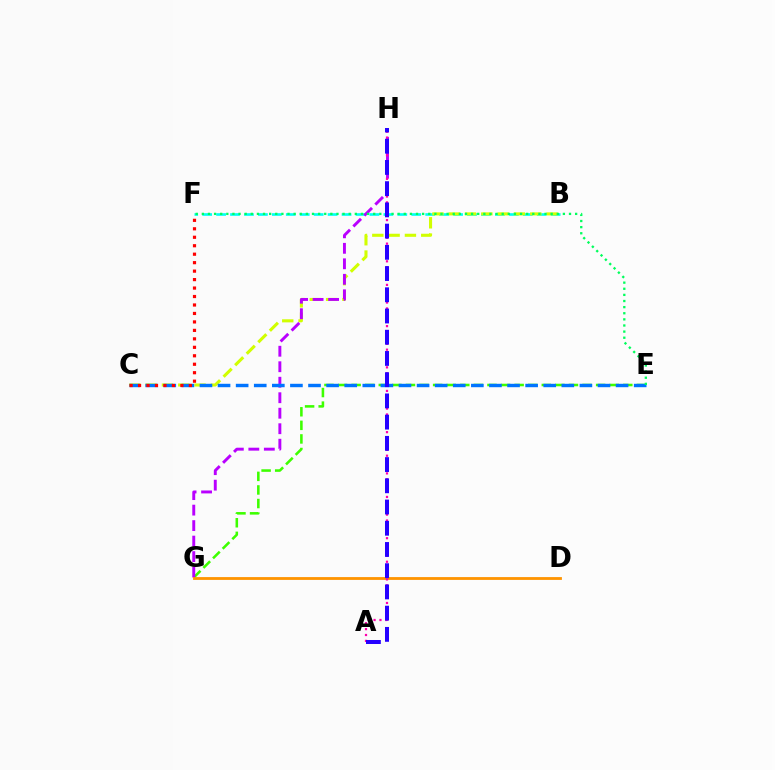{('B', 'F'): [{'color': '#00fff6', 'line_style': 'dashed', 'thickness': 1.89}], ('B', 'C'): [{'color': '#d1ff00', 'line_style': 'dashed', 'thickness': 2.22}], ('E', 'G'): [{'color': '#3dff00', 'line_style': 'dashed', 'thickness': 1.85}], ('G', 'H'): [{'color': '#b900ff', 'line_style': 'dashed', 'thickness': 2.1}], ('D', 'G'): [{'color': '#ff9400', 'line_style': 'solid', 'thickness': 2.03}], ('A', 'H'): [{'color': '#ff00ac', 'line_style': 'dotted', 'thickness': 1.6}, {'color': '#2500ff', 'line_style': 'dashed', 'thickness': 2.88}], ('C', 'E'): [{'color': '#0074ff', 'line_style': 'dashed', 'thickness': 2.46}], ('E', 'F'): [{'color': '#00ff5c', 'line_style': 'dotted', 'thickness': 1.66}], ('C', 'F'): [{'color': '#ff0000', 'line_style': 'dotted', 'thickness': 2.3}]}